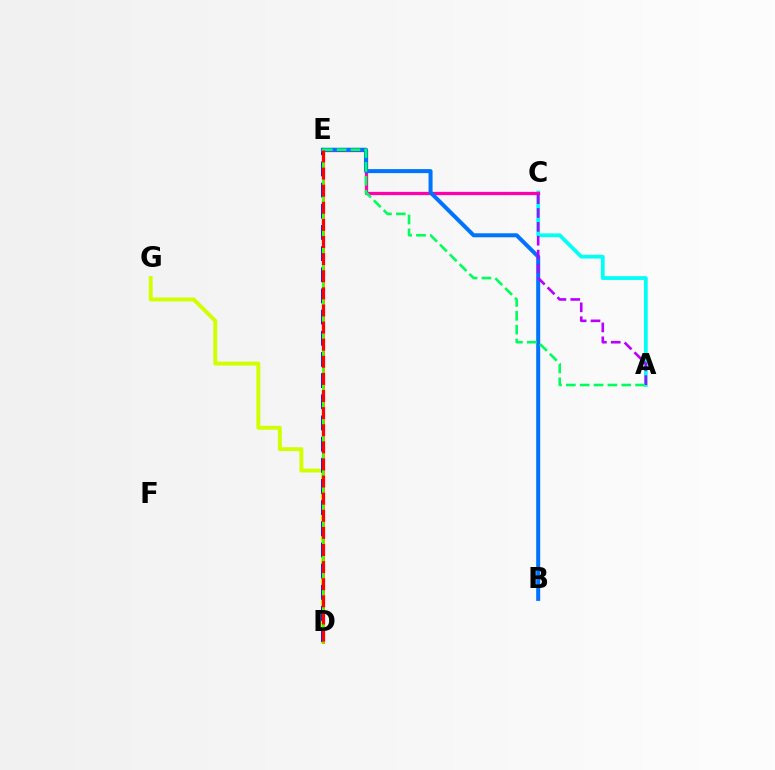{('D', 'G'): [{'color': '#d1ff00', 'line_style': 'solid', 'thickness': 2.82}], ('A', 'C'): [{'color': '#00fff6', 'line_style': 'solid', 'thickness': 2.71}, {'color': '#b900ff', 'line_style': 'dashed', 'thickness': 1.88}], ('D', 'E'): [{'color': '#2500ff', 'line_style': 'dashed', 'thickness': 2.88}, {'color': '#ff9400', 'line_style': 'solid', 'thickness': 2.11}, {'color': '#3dff00', 'line_style': 'solid', 'thickness': 1.6}, {'color': '#ff0000', 'line_style': 'dashed', 'thickness': 2.32}], ('C', 'E'): [{'color': '#ff00ac', 'line_style': 'solid', 'thickness': 2.35}], ('B', 'E'): [{'color': '#0074ff', 'line_style': 'solid', 'thickness': 2.89}], ('A', 'E'): [{'color': '#00ff5c', 'line_style': 'dashed', 'thickness': 1.88}]}